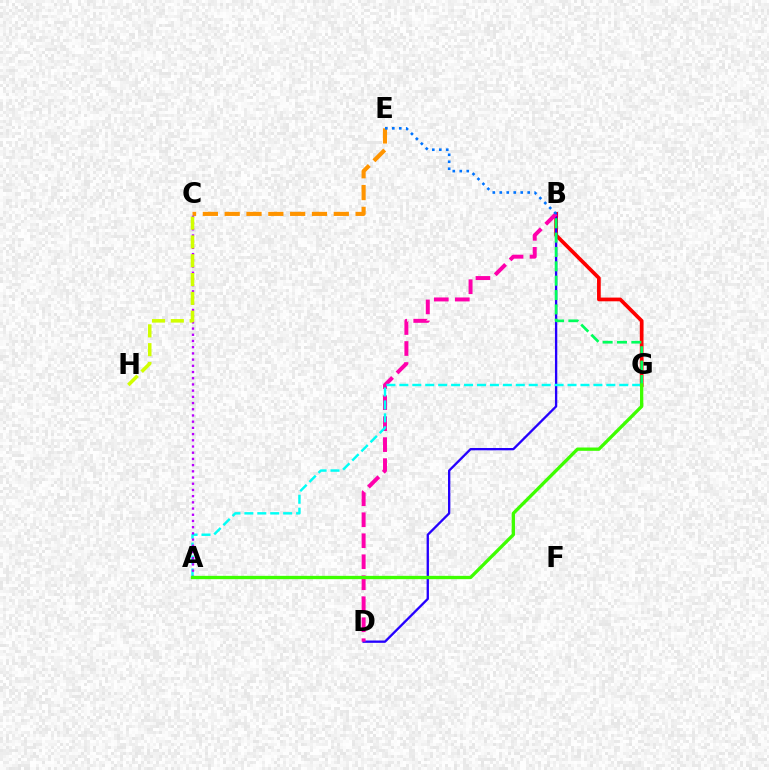{('B', 'G'): [{'color': '#ff0000', 'line_style': 'solid', 'thickness': 2.68}, {'color': '#00ff5c', 'line_style': 'dashed', 'thickness': 1.95}], ('B', 'D'): [{'color': '#2500ff', 'line_style': 'solid', 'thickness': 1.67}, {'color': '#ff00ac', 'line_style': 'dashed', 'thickness': 2.85}], ('C', 'E'): [{'color': '#ff9400', 'line_style': 'dashed', 'thickness': 2.96}], ('A', 'G'): [{'color': '#00fff6', 'line_style': 'dashed', 'thickness': 1.76}, {'color': '#3dff00', 'line_style': 'solid', 'thickness': 2.38}], ('A', 'C'): [{'color': '#b900ff', 'line_style': 'dotted', 'thickness': 1.69}], ('C', 'H'): [{'color': '#d1ff00', 'line_style': 'dashed', 'thickness': 2.56}], ('B', 'E'): [{'color': '#0074ff', 'line_style': 'dotted', 'thickness': 1.9}]}